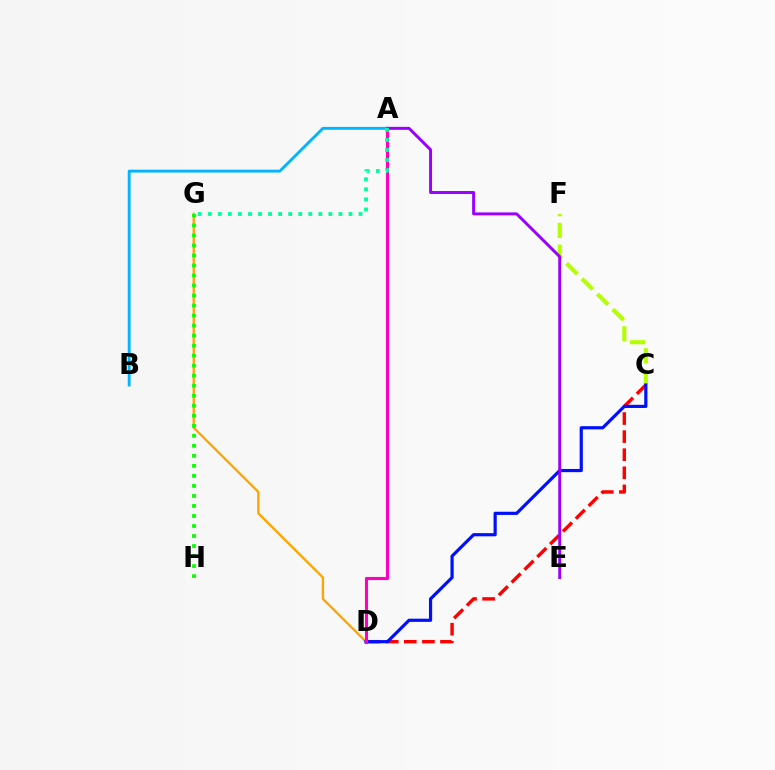{('D', 'G'): [{'color': '#ffa500', 'line_style': 'solid', 'thickness': 1.68}], ('C', 'F'): [{'color': '#b3ff00', 'line_style': 'dashed', 'thickness': 2.95}], ('A', 'B'): [{'color': '#00b5ff', 'line_style': 'solid', 'thickness': 2.07}], ('C', 'D'): [{'color': '#ff0000', 'line_style': 'dashed', 'thickness': 2.46}, {'color': '#0010ff', 'line_style': 'solid', 'thickness': 2.29}], ('G', 'H'): [{'color': '#08ff00', 'line_style': 'dotted', 'thickness': 2.72}], ('A', 'E'): [{'color': '#9b00ff', 'line_style': 'solid', 'thickness': 2.13}], ('A', 'D'): [{'color': '#ff00bd', 'line_style': 'solid', 'thickness': 2.24}], ('A', 'G'): [{'color': '#00ff9d', 'line_style': 'dotted', 'thickness': 2.73}]}